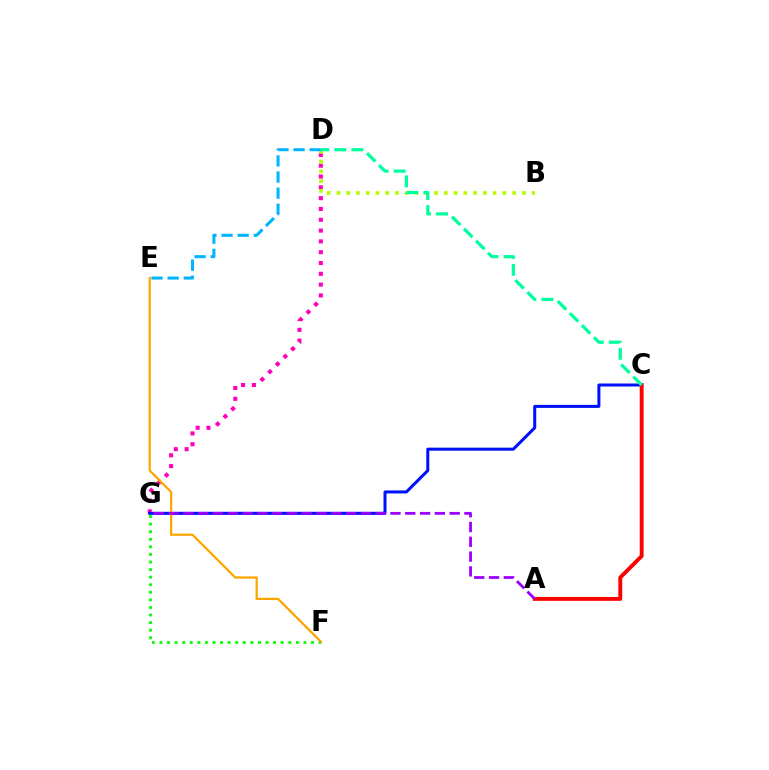{('D', 'G'): [{'color': '#ff00bd', 'line_style': 'dotted', 'thickness': 2.94}], ('B', 'D'): [{'color': '#b3ff00', 'line_style': 'dotted', 'thickness': 2.65}], ('C', 'G'): [{'color': '#0010ff', 'line_style': 'solid', 'thickness': 2.17}], ('A', 'C'): [{'color': '#ff0000', 'line_style': 'solid', 'thickness': 2.8}], ('C', 'D'): [{'color': '#00ff9d', 'line_style': 'dashed', 'thickness': 2.31}], ('F', 'G'): [{'color': '#08ff00', 'line_style': 'dotted', 'thickness': 2.06}], ('D', 'E'): [{'color': '#00b5ff', 'line_style': 'dashed', 'thickness': 2.19}], ('E', 'F'): [{'color': '#ffa500', 'line_style': 'solid', 'thickness': 1.61}], ('A', 'G'): [{'color': '#9b00ff', 'line_style': 'dashed', 'thickness': 2.01}]}